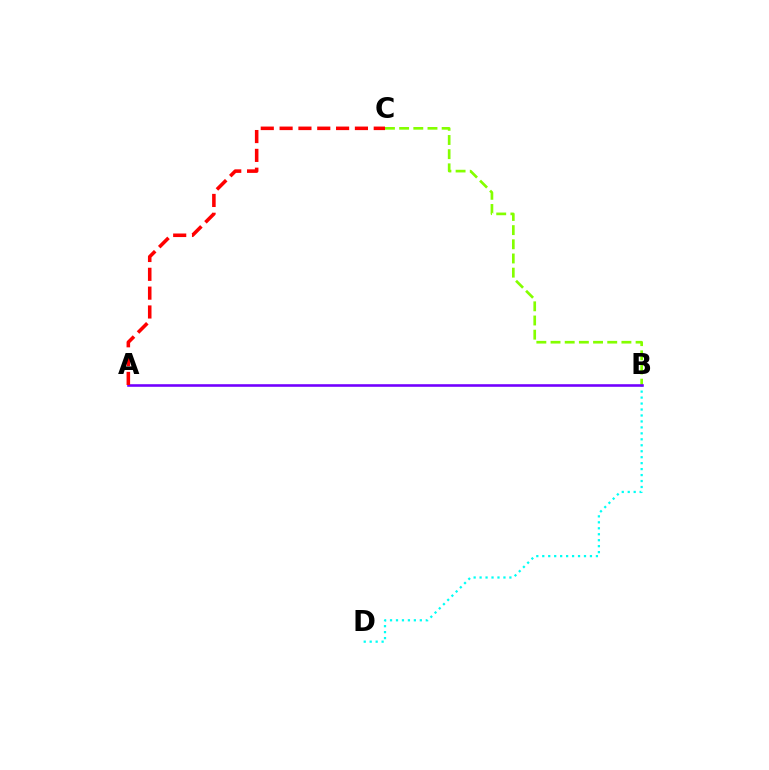{('B', 'D'): [{'color': '#00fff6', 'line_style': 'dotted', 'thickness': 1.62}], ('B', 'C'): [{'color': '#84ff00', 'line_style': 'dashed', 'thickness': 1.93}], ('A', 'B'): [{'color': '#7200ff', 'line_style': 'solid', 'thickness': 1.87}], ('A', 'C'): [{'color': '#ff0000', 'line_style': 'dashed', 'thickness': 2.56}]}